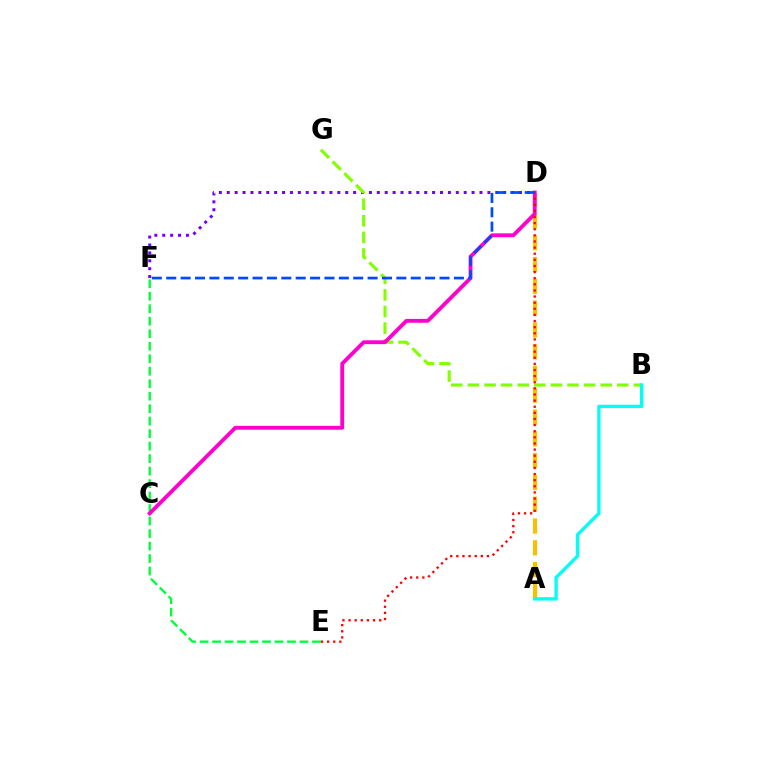{('E', 'F'): [{'color': '#00ff39', 'line_style': 'dashed', 'thickness': 1.7}], ('D', 'F'): [{'color': '#7200ff', 'line_style': 'dotted', 'thickness': 2.15}, {'color': '#004bff', 'line_style': 'dashed', 'thickness': 1.95}], ('A', 'D'): [{'color': '#ffbd00', 'line_style': 'dashed', 'thickness': 2.96}], ('B', 'G'): [{'color': '#84ff00', 'line_style': 'dashed', 'thickness': 2.25}], ('A', 'B'): [{'color': '#00fff6', 'line_style': 'solid', 'thickness': 2.4}], ('C', 'D'): [{'color': '#ff00cf', 'line_style': 'solid', 'thickness': 2.76}], ('D', 'E'): [{'color': '#ff0000', 'line_style': 'dotted', 'thickness': 1.66}]}